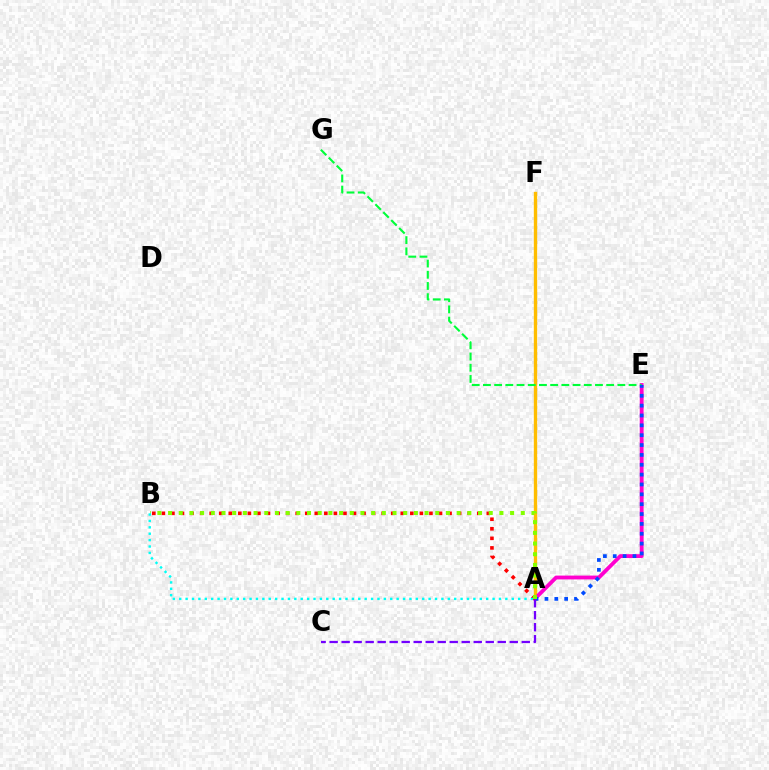{('A', 'F'): [{'color': '#ffbd00', 'line_style': 'solid', 'thickness': 2.41}], ('A', 'E'): [{'color': '#ff00cf', 'line_style': 'solid', 'thickness': 2.76}, {'color': '#004bff', 'line_style': 'dotted', 'thickness': 2.68}], ('E', 'G'): [{'color': '#00ff39', 'line_style': 'dashed', 'thickness': 1.52}], ('A', 'C'): [{'color': '#7200ff', 'line_style': 'dashed', 'thickness': 1.63}], ('A', 'B'): [{'color': '#ff0000', 'line_style': 'dotted', 'thickness': 2.6}, {'color': '#84ff00', 'line_style': 'dotted', 'thickness': 2.9}, {'color': '#00fff6', 'line_style': 'dotted', 'thickness': 1.74}]}